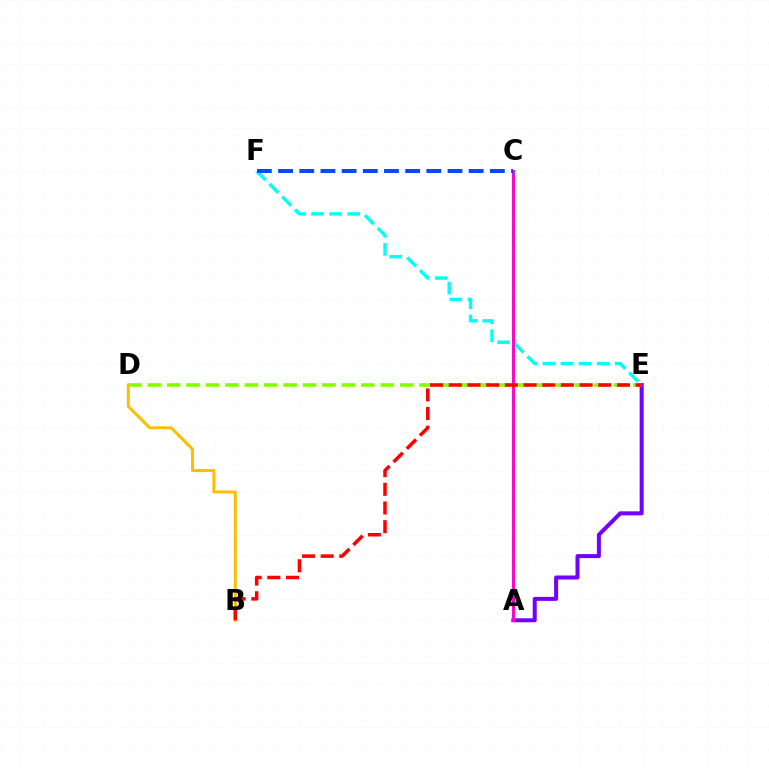{('A', 'C'): [{'color': '#00ff39', 'line_style': 'dotted', 'thickness': 2.07}, {'color': '#ff00cf', 'line_style': 'solid', 'thickness': 2.09}], ('E', 'F'): [{'color': '#00fff6', 'line_style': 'dashed', 'thickness': 2.46}], ('A', 'E'): [{'color': '#7200ff', 'line_style': 'solid', 'thickness': 2.88}], ('C', 'F'): [{'color': '#004bff', 'line_style': 'dashed', 'thickness': 2.88}], ('D', 'E'): [{'color': '#84ff00', 'line_style': 'dashed', 'thickness': 2.64}], ('B', 'D'): [{'color': '#ffbd00', 'line_style': 'solid', 'thickness': 2.17}], ('B', 'E'): [{'color': '#ff0000', 'line_style': 'dashed', 'thickness': 2.54}]}